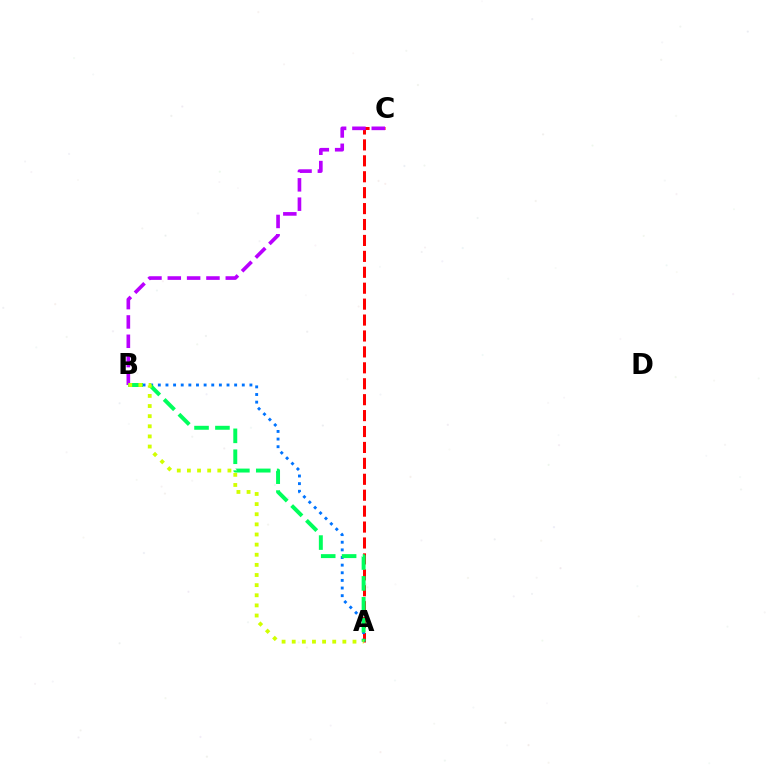{('A', 'C'): [{'color': '#ff0000', 'line_style': 'dashed', 'thickness': 2.16}], ('A', 'B'): [{'color': '#0074ff', 'line_style': 'dotted', 'thickness': 2.07}, {'color': '#00ff5c', 'line_style': 'dashed', 'thickness': 2.84}, {'color': '#d1ff00', 'line_style': 'dotted', 'thickness': 2.75}], ('B', 'C'): [{'color': '#b900ff', 'line_style': 'dashed', 'thickness': 2.63}]}